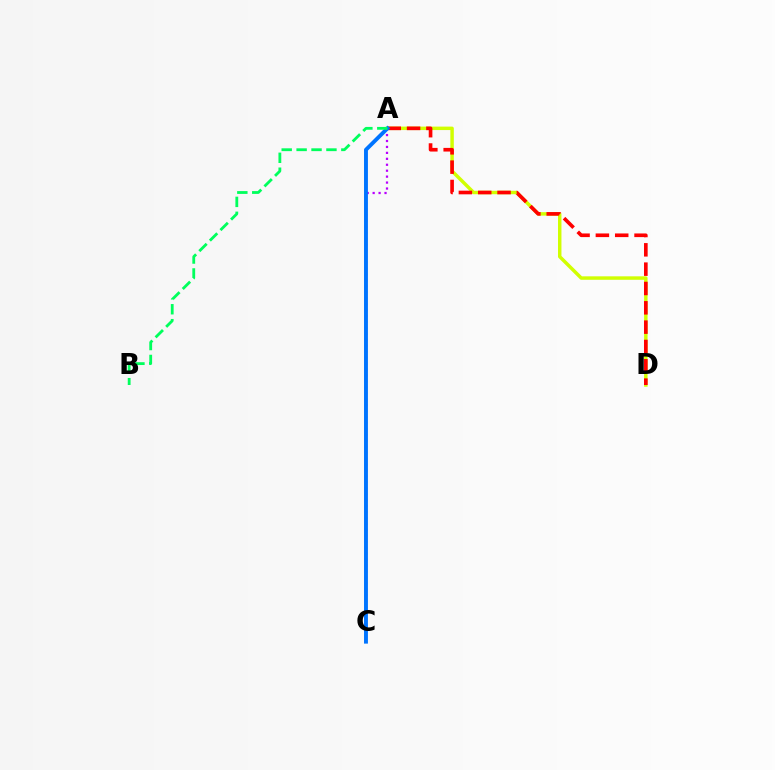{('A', 'C'): [{'color': '#b900ff', 'line_style': 'dotted', 'thickness': 1.61}, {'color': '#0074ff', 'line_style': 'solid', 'thickness': 2.8}], ('A', 'D'): [{'color': '#d1ff00', 'line_style': 'solid', 'thickness': 2.49}, {'color': '#ff0000', 'line_style': 'dashed', 'thickness': 2.63}], ('A', 'B'): [{'color': '#00ff5c', 'line_style': 'dashed', 'thickness': 2.03}]}